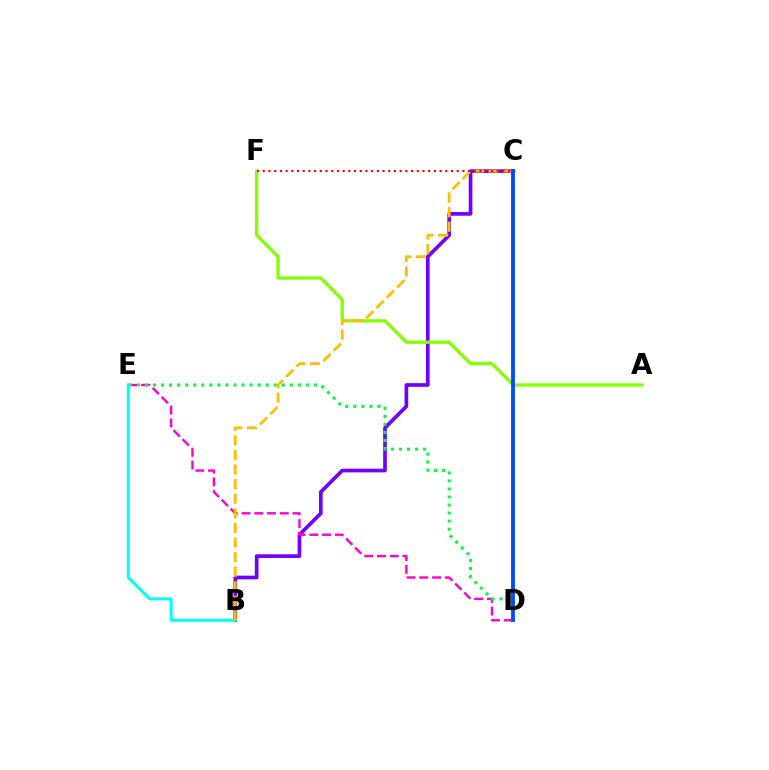{('B', 'C'): [{'color': '#7200ff', 'line_style': 'solid', 'thickness': 2.65}, {'color': '#ffbd00', 'line_style': 'dashed', 'thickness': 1.98}], ('D', 'E'): [{'color': '#ff00cf', 'line_style': 'dashed', 'thickness': 1.73}, {'color': '#00ff39', 'line_style': 'dotted', 'thickness': 2.19}], ('A', 'F'): [{'color': '#84ff00', 'line_style': 'solid', 'thickness': 2.34}], ('B', 'E'): [{'color': '#00fff6', 'line_style': 'solid', 'thickness': 2.17}], ('C', 'F'): [{'color': '#ff0000', 'line_style': 'dotted', 'thickness': 1.55}], ('C', 'D'): [{'color': '#004bff', 'line_style': 'solid', 'thickness': 2.77}]}